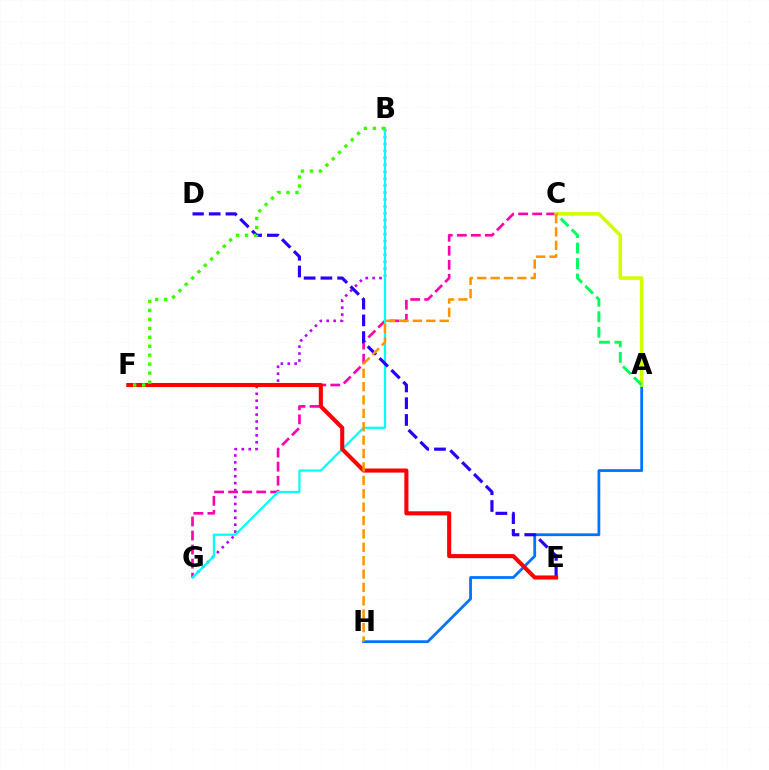{('A', 'H'): [{'color': '#0074ff', 'line_style': 'solid', 'thickness': 2.01}], ('B', 'G'): [{'color': '#b900ff', 'line_style': 'dotted', 'thickness': 1.88}, {'color': '#00fff6', 'line_style': 'solid', 'thickness': 1.6}], ('C', 'G'): [{'color': '#ff00ac', 'line_style': 'dashed', 'thickness': 1.91}], ('A', 'C'): [{'color': '#d1ff00', 'line_style': 'solid', 'thickness': 2.57}, {'color': '#00ff5c', 'line_style': 'dashed', 'thickness': 2.11}], ('D', 'E'): [{'color': '#2500ff', 'line_style': 'dashed', 'thickness': 2.28}], ('E', 'F'): [{'color': '#ff0000', 'line_style': 'solid', 'thickness': 2.94}], ('B', 'F'): [{'color': '#3dff00', 'line_style': 'dotted', 'thickness': 2.43}], ('C', 'H'): [{'color': '#ff9400', 'line_style': 'dashed', 'thickness': 1.82}]}